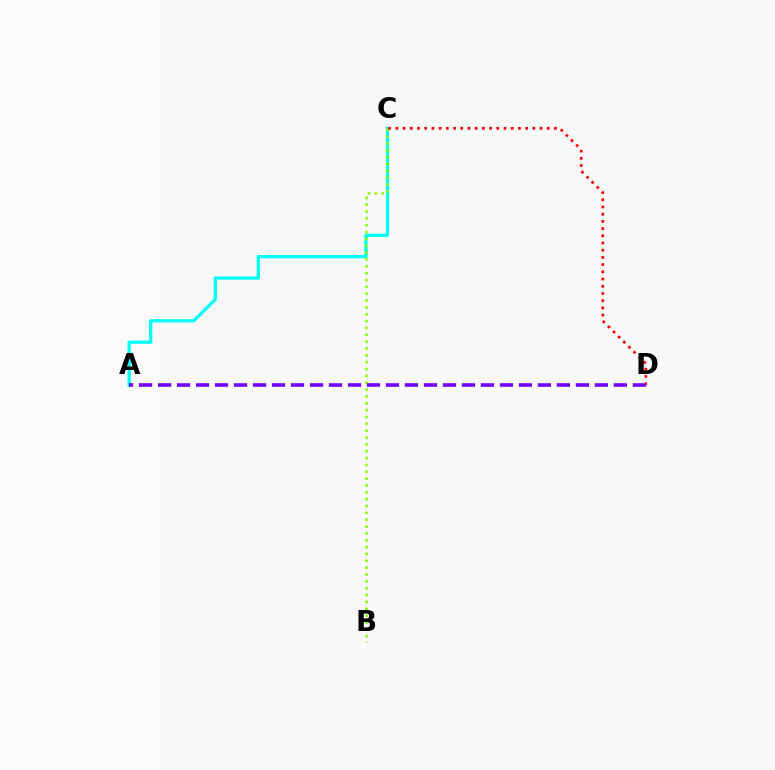{('A', 'C'): [{'color': '#00fff6', 'line_style': 'solid', 'thickness': 2.35}], ('B', 'C'): [{'color': '#84ff00', 'line_style': 'dotted', 'thickness': 1.86}], ('C', 'D'): [{'color': '#ff0000', 'line_style': 'dotted', 'thickness': 1.96}], ('A', 'D'): [{'color': '#7200ff', 'line_style': 'dashed', 'thickness': 2.58}]}